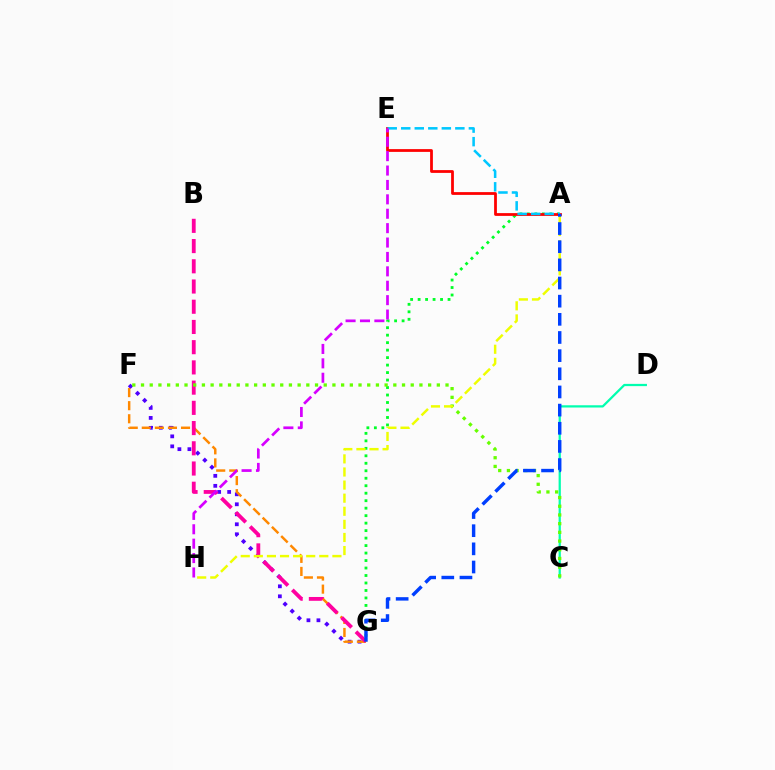{('C', 'D'): [{'color': '#00ffaf', 'line_style': 'solid', 'thickness': 1.62}], ('F', 'G'): [{'color': '#4f00ff', 'line_style': 'dotted', 'thickness': 2.72}, {'color': '#ff8800', 'line_style': 'dashed', 'thickness': 1.78}], ('A', 'G'): [{'color': '#00ff27', 'line_style': 'dotted', 'thickness': 2.03}, {'color': '#003fff', 'line_style': 'dashed', 'thickness': 2.47}], ('A', 'E'): [{'color': '#ff0000', 'line_style': 'solid', 'thickness': 2.0}, {'color': '#00c7ff', 'line_style': 'dashed', 'thickness': 1.84}], ('B', 'G'): [{'color': '#ff00a0', 'line_style': 'dashed', 'thickness': 2.75}], ('C', 'F'): [{'color': '#66ff00', 'line_style': 'dotted', 'thickness': 2.36}], ('A', 'H'): [{'color': '#eeff00', 'line_style': 'dashed', 'thickness': 1.78}], ('E', 'H'): [{'color': '#d600ff', 'line_style': 'dashed', 'thickness': 1.96}]}